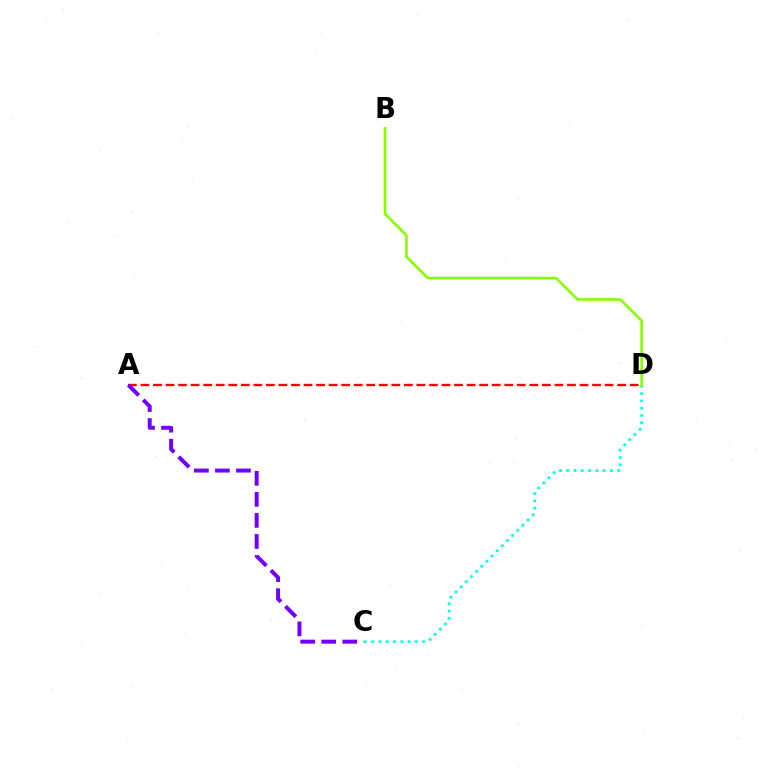{('A', 'D'): [{'color': '#ff0000', 'line_style': 'dashed', 'thickness': 1.7}], ('C', 'D'): [{'color': '#00fff6', 'line_style': 'dotted', 'thickness': 1.98}], ('B', 'D'): [{'color': '#84ff00', 'line_style': 'solid', 'thickness': 1.88}], ('A', 'C'): [{'color': '#7200ff', 'line_style': 'dashed', 'thickness': 2.86}]}